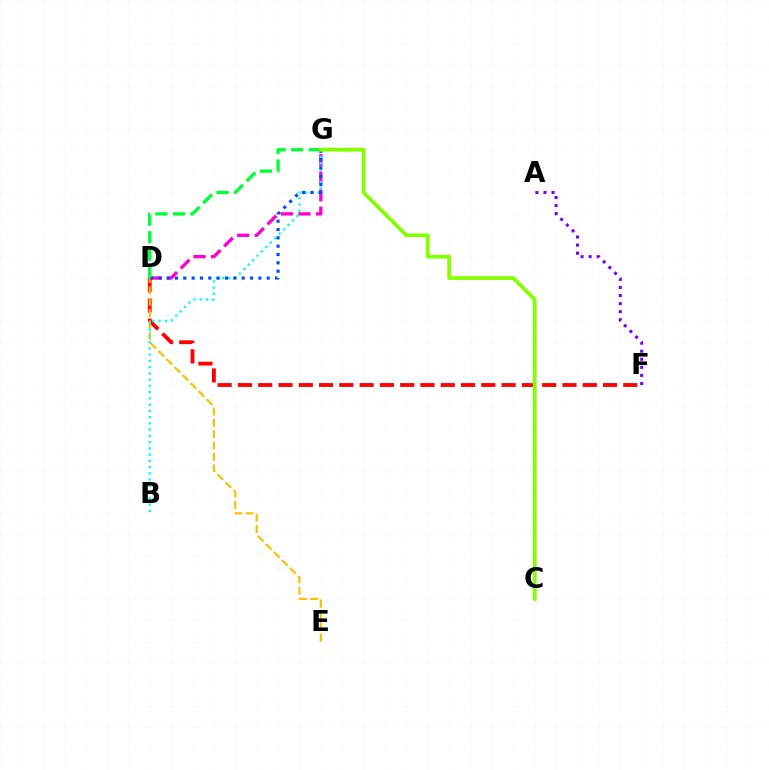{('D', 'G'): [{'color': '#ff00cf', 'line_style': 'dashed', 'thickness': 2.38}, {'color': '#004bff', 'line_style': 'dotted', 'thickness': 2.27}, {'color': '#00ff39', 'line_style': 'dashed', 'thickness': 2.38}], ('A', 'F'): [{'color': '#7200ff', 'line_style': 'dotted', 'thickness': 2.19}], ('D', 'F'): [{'color': '#ff0000', 'line_style': 'dashed', 'thickness': 2.76}], ('D', 'E'): [{'color': '#ffbd00', 'line_style': 'dashed', 'thickness': 1.54}], ('B', 'G'): [{'color': '#00fff6', 'line_style': 'dotted', 'thickness': 1.7}], ('C', 'G'): [{'color': '#84ff00', 'line_style': 'solid', 'thickness': 2.7}]}